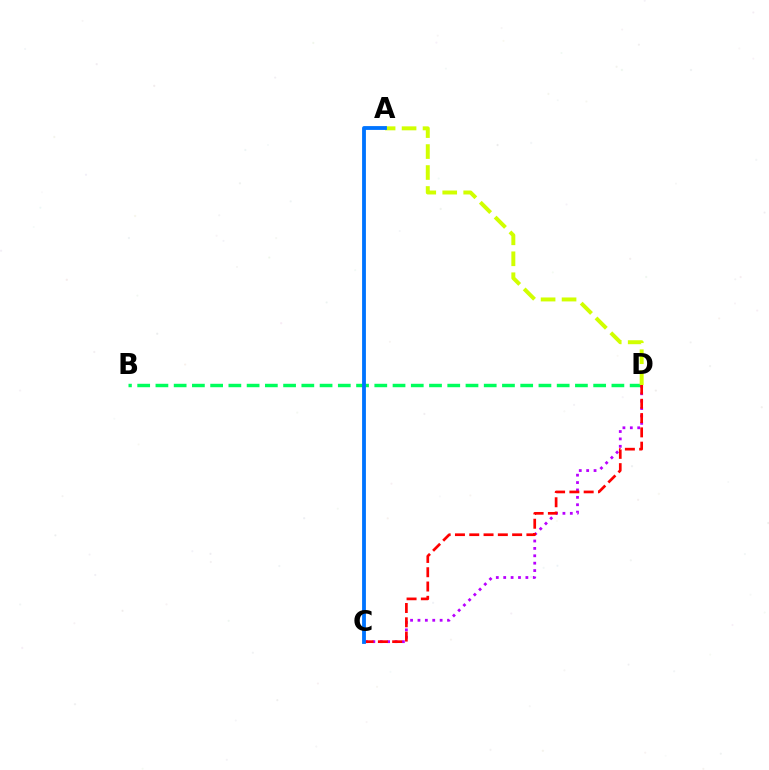{('B', 'D'): [{'color': '#00ff5c', 'line_style': 'dashed', 'thickness': 2.48}], ('A', 'D'): [{'color': '#d1ff00', 'line_style': 'dashed', 'thickness': 2.85}], ('C', 'D'): [{'color': '#b900ff', 'line_style': 'dotted', 'thickness': 2.01}, {'color': '#ff0000', 'line_style': 'dashed', 'thickness': 1.94}], ('A', 'C'): [{'color': '#0074ff', 'line_style': 'solid', 'thickness': 2.75}]}